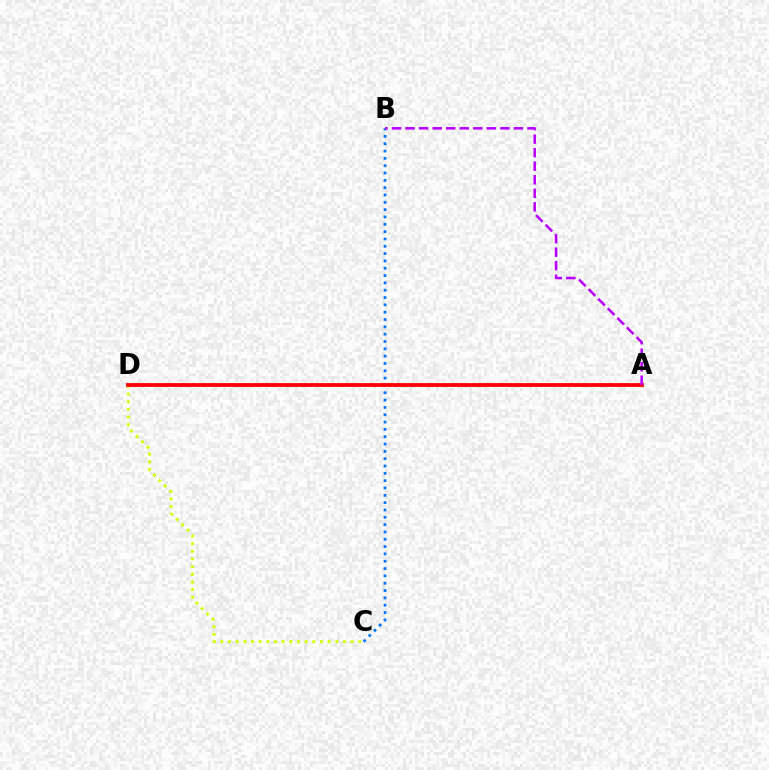{('B', 'C'): [{'color': '#0074ff', 'line_style': 'dotted', 'thickness': 1.99}], ('A', 'D'): [{'color': '#00ff5c', 'line_style': 'solid', 'thickness': 1.51}, {'color': '#ff0000', 'line_style': 'solid', 'thickness': 2.72}], ('C', 'D'): [{'color': '#d1ff00', 'line_style': 'dotted', 'thickness': 2.08}], ('A', 'B'): [{'color': '#b900ff', 'line_style': 'dashed', 'thickness': 1.84}]}